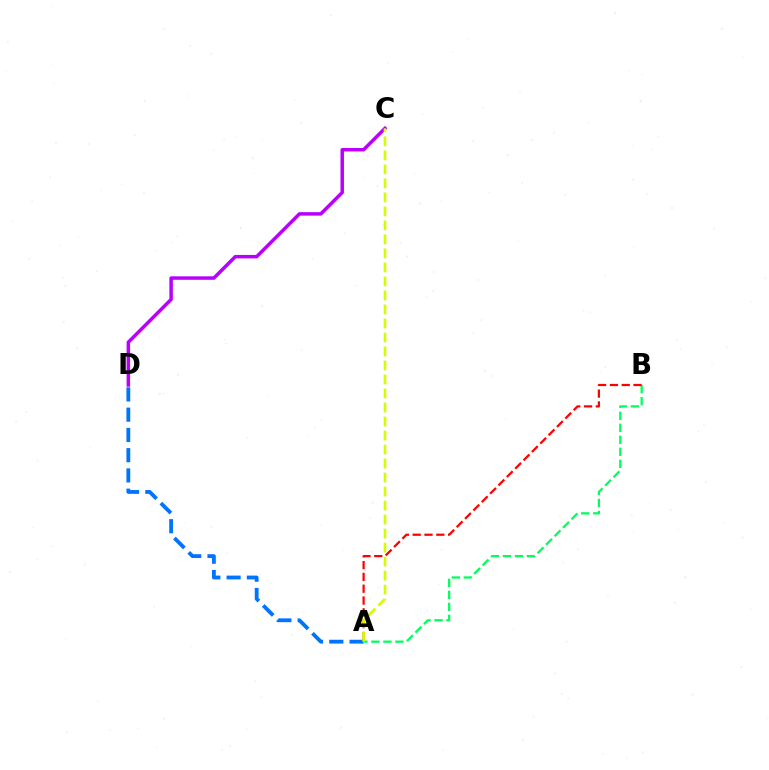{('C', 'D'): [{'color': '#b900ff', 'line_style': 'solid', 'thickness': 2.51}], ('A', 'D'): [{'color': '#0074ff', 'line_style': 'dashed', 'thickness': 2.75}], ('A', 'B'): [{'color': '#00ff5c', 'line_style': 'dashed', 'thickness': 1.63}, {'color': '#ff0000', 'line_style': 'dashed', 'thickness': 1.61}], ('A', 'C'): [{'color': '#d1ff00', 'line_style': 'dashed', 'thickness': 1.9}]}